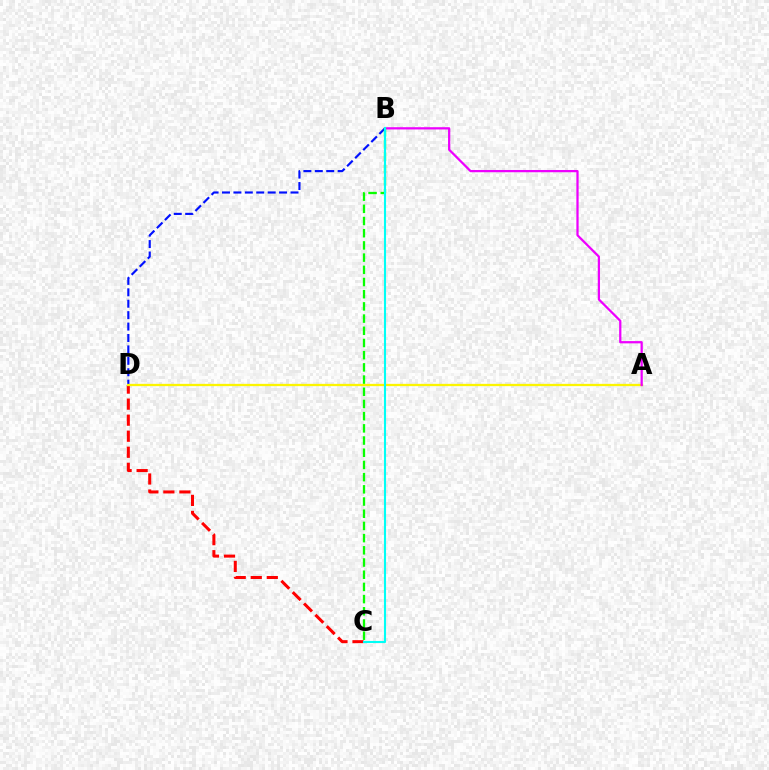{('C', 'D'): [{'color': '#ff0000', 'line_style': 'dashed', 'thickness': 2.18}], ('B', 'D'): [{'color': '#0010ff', 'line_style': 'dashed', 'thickness': 1.55}], ('A', 'D'): [{'color': '#fcf500', 'line_style': 'solid', 'thickness': 1.65}], ('A', 'B'): [{'color': '#ee00ff', 'line_style': 'solid', 'thickness': 1.62}], ('B', 'C'): [{'color': '#08ff00', 'line_style': 'dashed', 'thickness': 1.66}, {'color': '#00fff6', 'line_style': 'solid', 'thickness': 1.51}]}